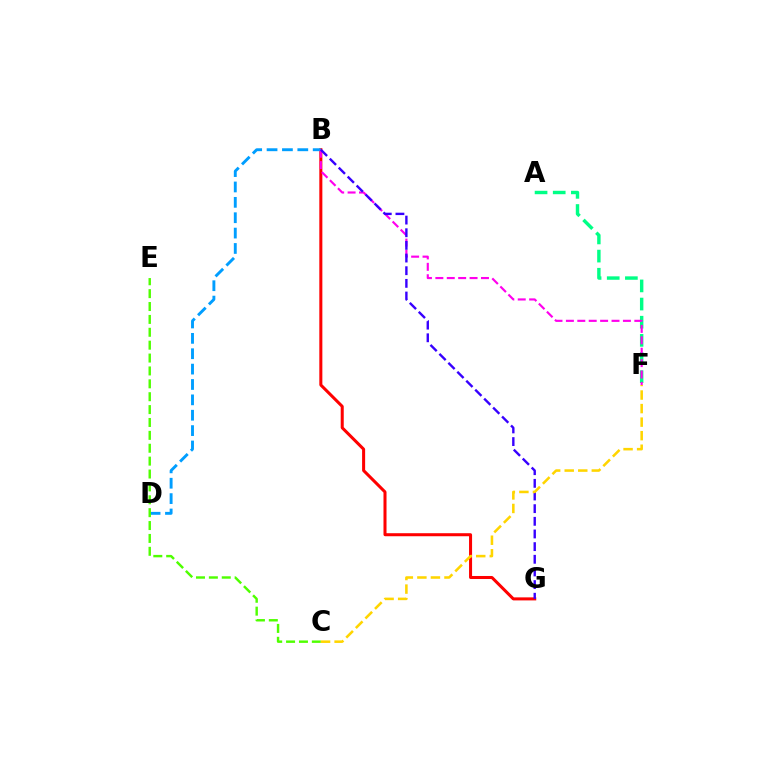{('B', 'G'): [{'color': '#ff0000', 'line_style': 'solid', 'thickness': 2.18}, {'color': '#3700ff', 'line_style': 'dashed', 'thickness': 1.72}], ('B', 'D'): [{'color': '#009eff', 'line_style': 'dashed', 'thickness': 2.09}], ('C', 'E'): [{'color': '#4fff00', 'line_style': 'dashed', 'thickness': 1.75}], ('A', 'F'): [{'color': '#00ff86', 'line_style': 'dashed', 'thickness': 2.47}], ('B', 'F'): [{'color': '#ff00ed', 'line_style': 'dashed', 'thickness': 1.55}], ('C', 'F'): [{'color': '#ffd500', 'line_style': 'dashed', 'thickness': 1.84}]}